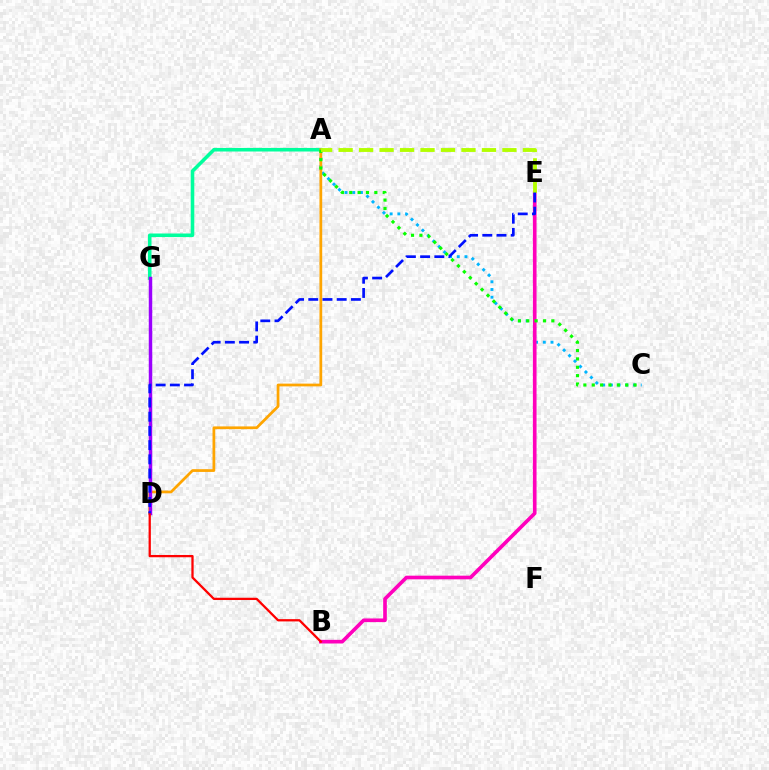{('A', 'G'): [{'color': '#00ff9d', 'line_style': 'solid', 'thickness': 2.57}], ('A', 'C'): [{'color': '#00b5ff', 'line_style': 'dotted', 'thickness': 2.1}, {'color': '#08ff00', 'line_style': 'dotted', 'thickness': 2.27}], ('A', 'D'): [{'color': '#ffa500', 'line_style': 'solid', 'thickness': 1.98}], ('B', 'E'): [{'color': '#ff00bd', 'line_style': 'solid', 'thickness': 2.62}], ('D', 'G'): [{'color': '#9b00ff', 'line_style': 'solid', 'thickness': 2.5}], ('A', 'E'): [{'color': '#b3ff00', 'line_style': 'dashed', 'thickness': 2.78}], ('B', 'D'): [{'color': '#ff0000', 'line_style': 'solid', 'thickness': 1.64}], ('D', 'E'): [{'color': '#0010ff', 'line_style': 'dashed', 'thickness': 1.93}]}